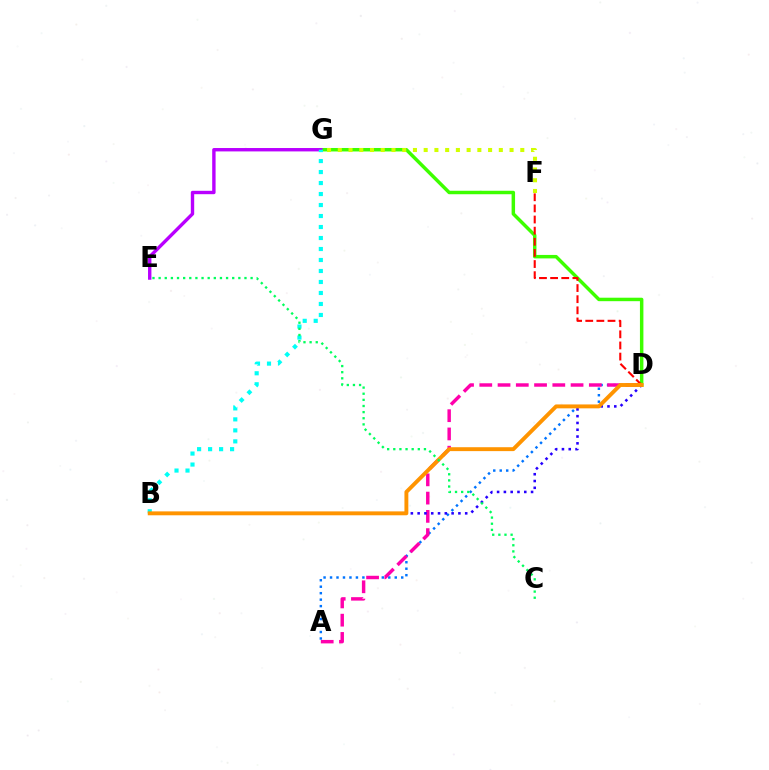{('D', 'G'): [{'color': '#3dff00', 'line_style': 'solid', 'thickness': 2.5}], ('A', 'D'): [{'color': '#0074ff', 'line_style': 'dotted', 'thickness': 1.76}, {'color': '#ff00ac', 'line_style': 'dashed', 'thickness': 2.48}], ('F', 'G'): [{'color': '#d1ff00', 'line_style': 'dotted', 'thickness': 2.92}], ('D', 'F'): [{'color': '#ff0000', 'line_style': 'dashed', 'thickness': 1.51}], ('B', 'D'): [{'color': '#2500ff', 'line_style': 'dotted', 'thickness': 1.85}, {'color': '#ff9400', 'line_style': 'solid', 'thickness': 2.81}], ('E', 'G'): [{'color': '#b900ff', 'line_style': 'solid', 'thickness': 2.44}], ('B', 'G'): [{'color': '#00fff6', 'line_style': 'dotted', 'thickness': 2.99}], ('C', 'E'): [{'color': '#00ff5c', 'line_style': 'dotted', 'thickness': 1.67}]}